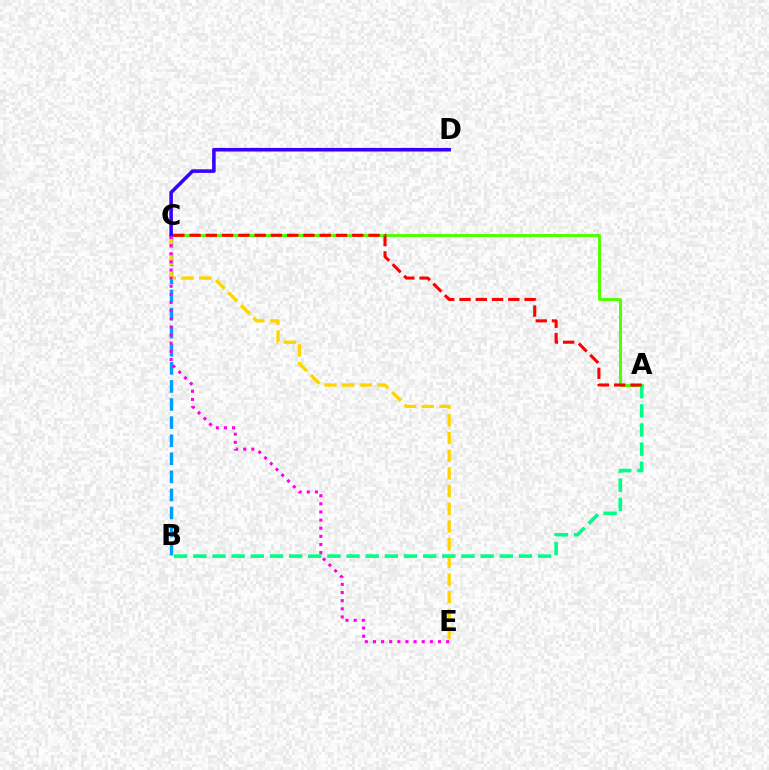{('B', 'C'): [{'color': '#009eff', 'line_style': 'dashed', 'thickness': 2.46}], ('C', 'E'): [{'color': '#ffd500', 'line_style': 'dashed', 'thickness': 2.4}, {'color': '#ff00ed', 'line_style': 'dotted', 'thickness': 2.21}], ('A', 'C'): [{'color': '#4fff00', 'line_style': 'solid', 'thickness': 2.12}, {'color': '#ff0000', 'line_style': 'dashed', 'thickness': 2.21}], ('A', 'B'): [{'color': '#00ff86', 'line_style': 'dashed', 'thickness': 2.6}], ('C', 'D'): [{'color': '#3700ff', 'line_style': 'solid', 'thickness': 2.57}]}